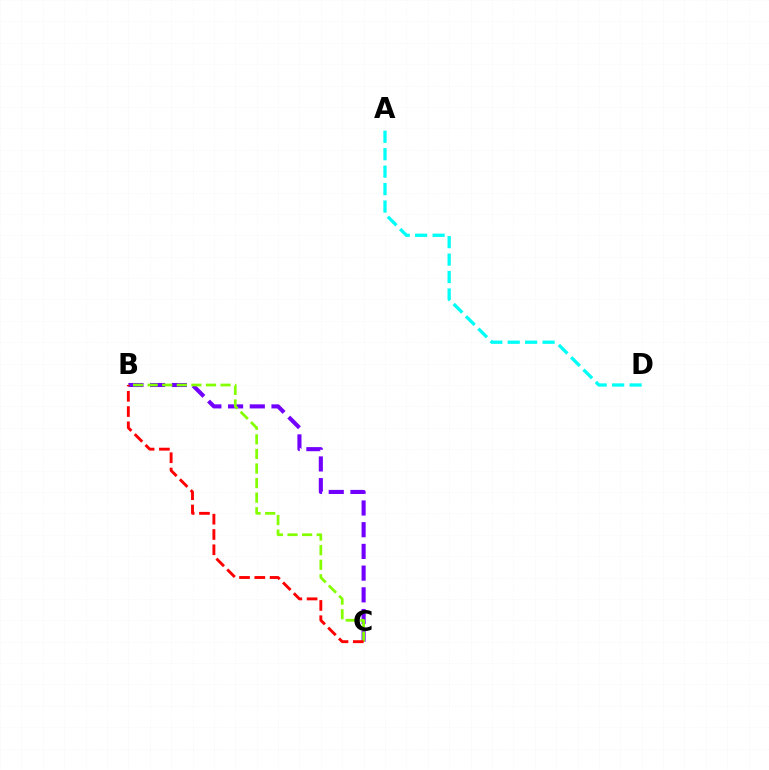{('B', 'C'): [{'color': '#7200ff', 'line_style': 'dashed', 'thickness': 2.95}, {'color': '#84ff00', 'line_style': 'dashed', 'thickness': 1.98}, {'color': '#ff0000', 'line_style': 'dashed', 'thickness': 2.08}], ('A', 'D'): [{'color': '#00fff6', 'line_style': 'dashed', 'thickness': 2.37}]}